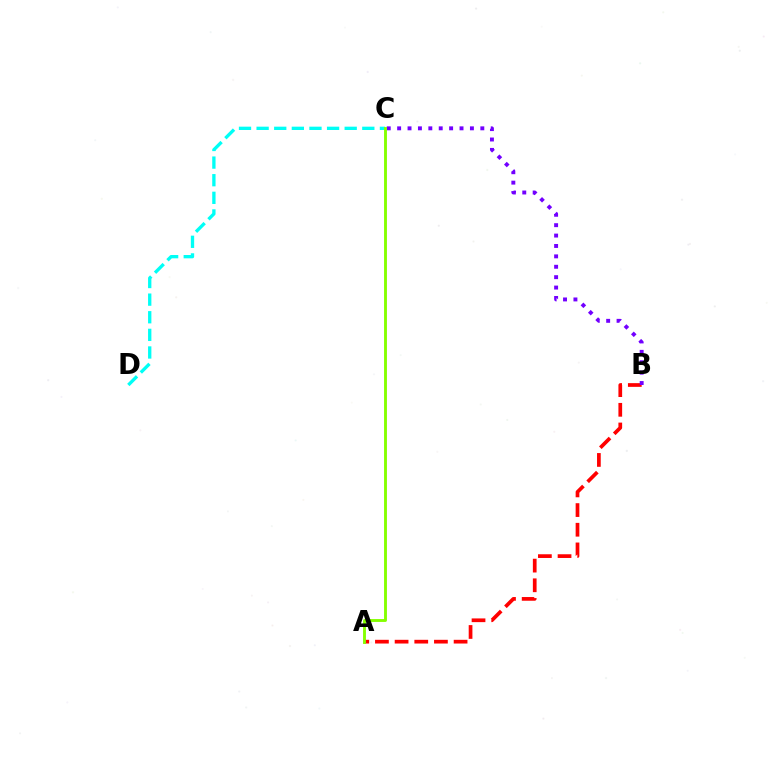{('C', 'D'): [{'color': '#00fff6', 'line_style': 'dashed', 'thickness': 2.39}], ('A', 'B'): [{'color': '#ff0000', 'line_style': 'dashed', 'thickness': 2.67}], ('B', 'C'): [{'color': '#7200ff', 'line_style': 'dotted', 'thickness': 2.83}], ('A', 'C'): [{'color': '#84ff00', 'line_style': 'solid', 'thickness': 2.07}]}